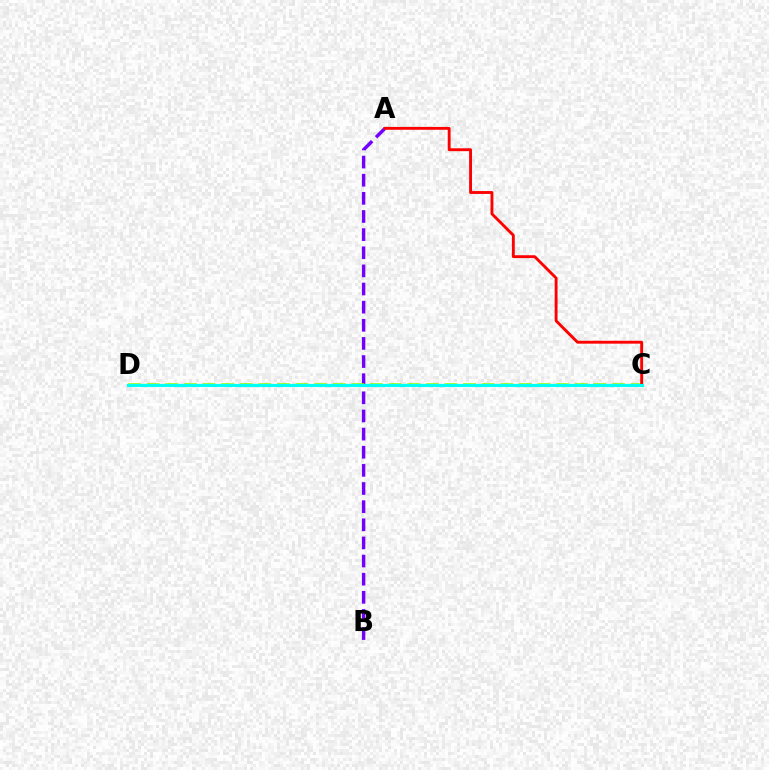{('A', 'B'): [{'color': '#7200ff', 'line_style': 'dashed', 'thickness': 2.46}], ('C', 'D'): [{'color': '#84ff00', 'line_style': 'dashed', 'thickness': 2.53}, {'color': '#00fff6', 'line_style': 'solid', 'thickness': 2.23}], ('A', 'C'): [{'color': '#ff0000', 'line_style': 'solid', 'thickness': 2.07}]}